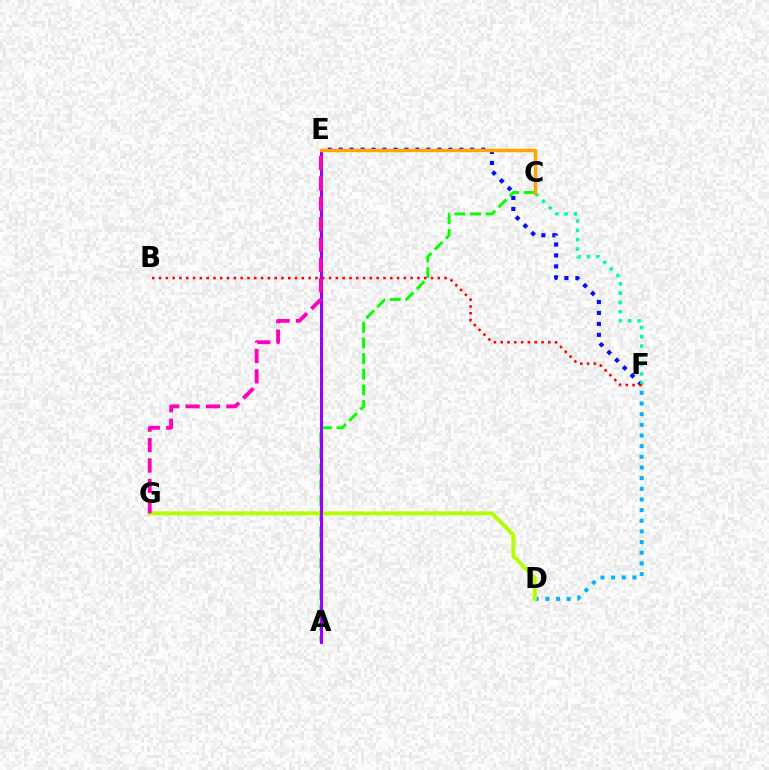{('D', 'F'): [{'color': '#00b5ff', 'line_style': 'dotted', 'thickness': 2.9}], ('A', 'C'): [{'color': '#08ff00', 'line_style': 'dashed', 'thickness': 2.13}], ('D', 'G'): [{'color': '#b3ff00', 'line_style': 'solid', 'thickness': 2.8}], ('E', 'F'): [{'color': '#0010ff', 'line_style': 'dotted', 'thickness': 2.98}], ('C', 'F'): [{'color': '#00ff9d', 'line_style': 'dotted', 'thickness': 2.53}], ('A', 'E'): [{'color': '#9b00ff', 'line_style': 'solid', 'thickness': 2.16}], ('E', 'G'): [{'color': '#ff00bd', 'line_style': 'dashed', 'thickness': 2.77}], ('C', 'E'): [{'color': '#ffa500', 'line_style': 'solid', 'thickness': 2.48}], ('B', 'F'): [{'color': '#ff0000', 'line_style': 'dotted', 'thickness': 1.85}]}